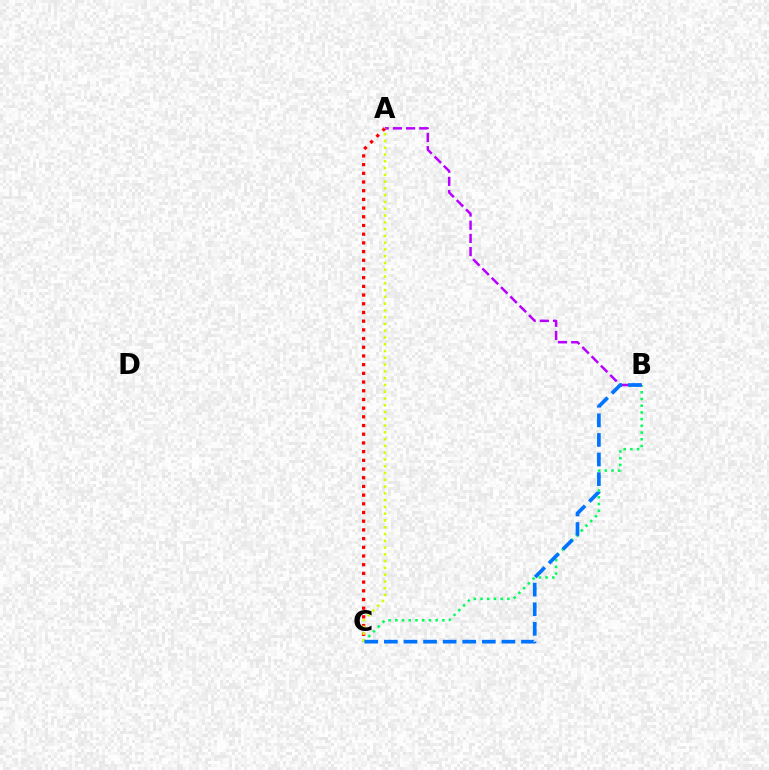{('A', 'C'): [{'color': '#ff0000', 'line_style': 'dotted', 'thickness': 2.36}, {'color': '#d1ff00', 'line_style': 'dotted', 'thickness': 1.84}], ('B', 'C'): [{'color': '#00ff5c', 'line_style': 'dotted', 'thickness': 1.83}, {'color': '#0074ff', 'line_style': 'dashed', 'thickness': 2.66}], ('A', 'B'): [{'color': '#b900ff', 'line_style': 'dashed', 'thickness': 1.79}]}